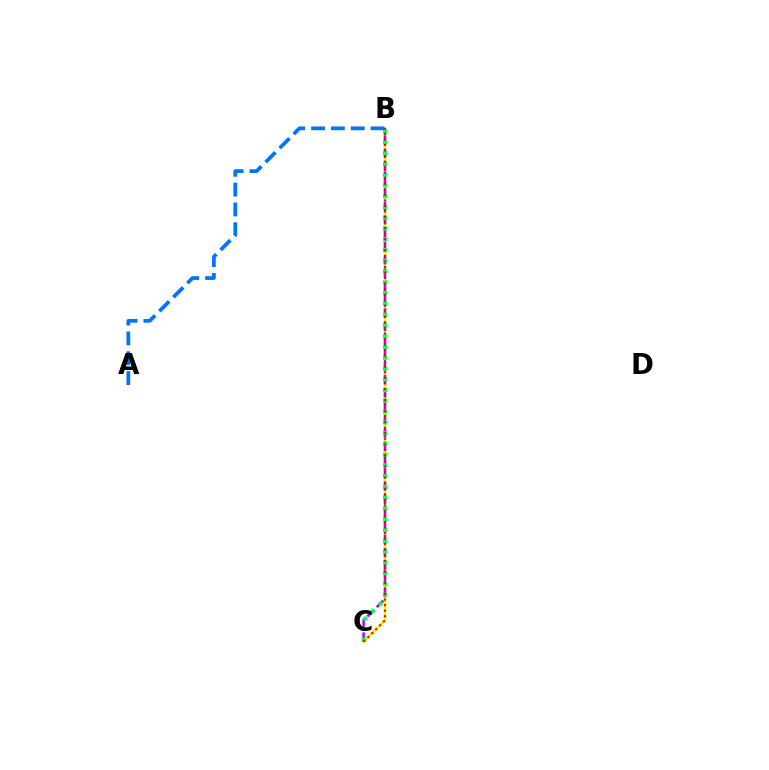{('B', 'C'): [{'color': '#d1ff00', 'line_style': 'solid', 'thickness': 1.91}, {'color': '#b900ff', 'line_style': 'dashed', 'thickness': 1.81}, {'color': '#00ff5c', 'line_style': 'dotted', 'thickness': 2.93}, {'color': '#ff0000', 'line_style': 'dotted', 'thickness': 1.51}], ('A', 'B'): [{'color': '#0074ff', 'line_style': 'dashed', 'thickness': 2.69}]}